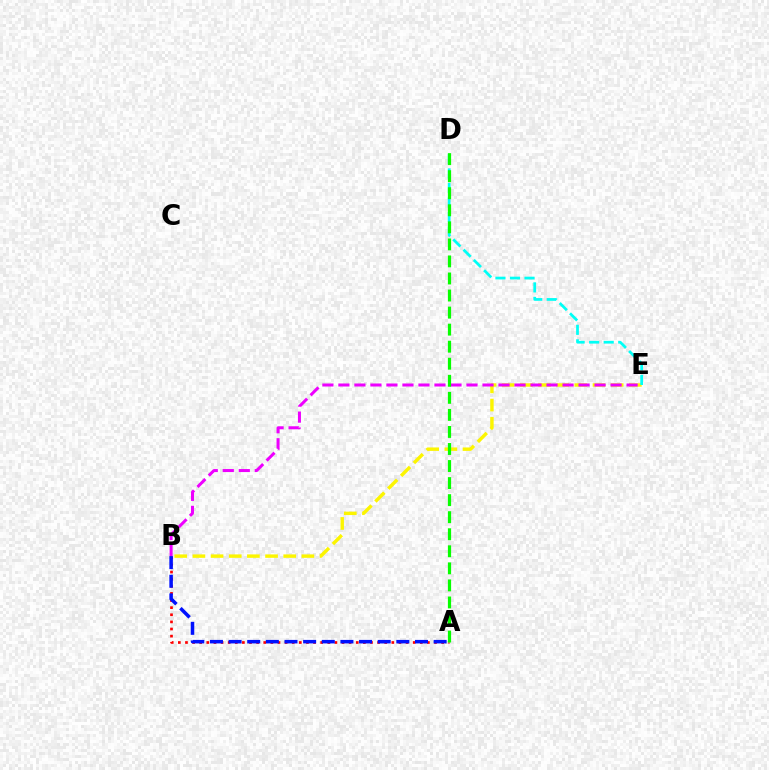{('A', 'B'): [{'color': '#ff0000', 'line_style': 'dotted', 'thickness': 1.93}, {'color': '#0010ff', 'line_style': 'dashed', 'thickness': 2.53}], ('B', 'E'): [{'color': '#fcf500', 'line_style': 'dashed', 'thickness': 2.47}, {'color': '#ee00ff', 'line_style': 'dashed', 'thickness': 2.18}], ('D', 'E'): [{'color': '#00fff6', 'line_style': 'dashed', 'thickness': 1.97}], ('A', 'D'): [{'color': '#08ff00', 'line_style': 'dashed', 'thickness': 2.32}]}